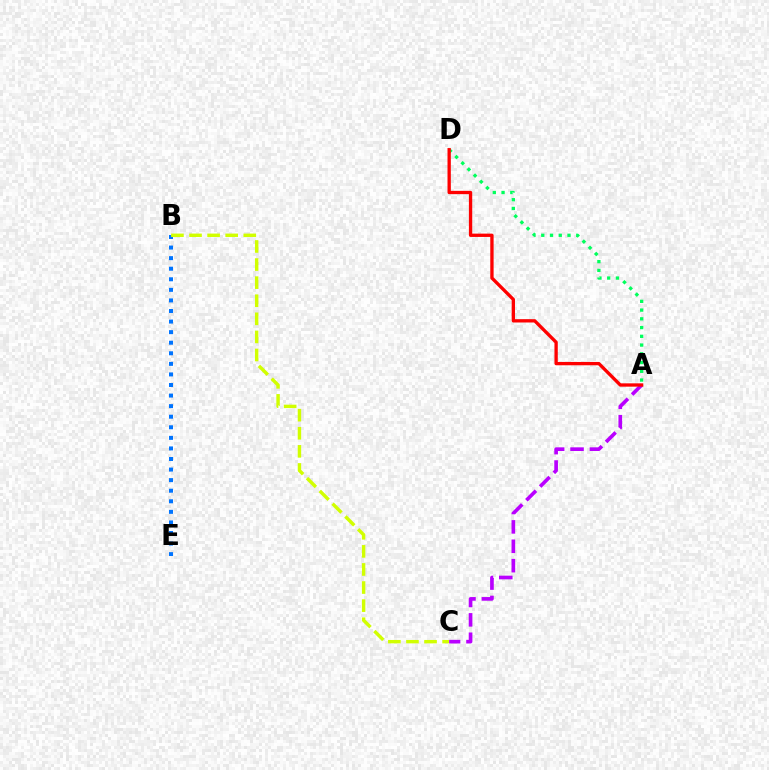{('B', 'E'): [{'color': '#0074ff', 'line_style': 'dotted', 'thickness': 2.87}], ('B', 'C'): [{'color': '#d1ff00', 'line_style': 'dashed', 'thickness': 2.46}], ('A', 'C'): [{'color': '#b900ff', 'line_style': 'dashed', 'thickness': 2.63}], ('A', 'D'): [{'color': '#00ff5c', 'line_style': 'dotted', 'thickness': 2.38}, {'color': '#ff0000', 'line_style': 'solid', 'thickness': 2.39}]}